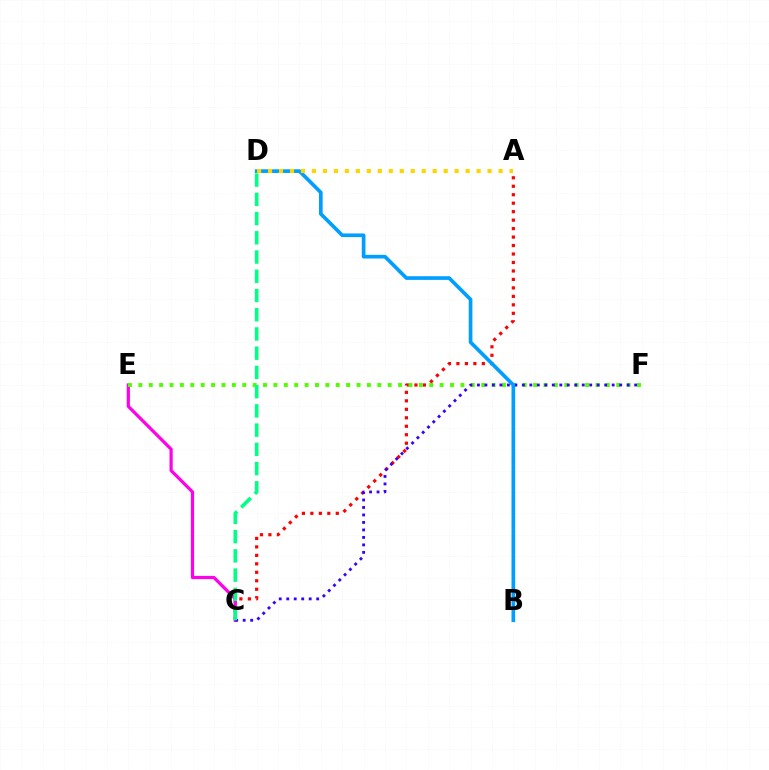{('A', 'C'): [{'color': '#ff0000', 'line_style': 'dotted', 'thickness': 2.3}], ('C', 'E'): [{'color': '#ff00ed', 'line_style': 'solid', 'thickness': 2.3}], ('E', 'F'): [{'color': '#4fff00', 'line_style': 'dotted', 'thickness': 2.82}], ('C', 'F'): [{'color': '#3700ff', 'line_style': 'dotted', 'thickness': 2.03}], ('B', 'D'): [{'color': '#009eff', 'line_style': 'solid', 'thickness': 2.63}], ('A', 'D'): [{'color': '#ffd500', 'line_style': 'dotted', 'thickness': 2.98}], ('C', 'D'): [{'color': '#00ff86', 'line_style': 'dashed', 'thickness': 2.61}]}